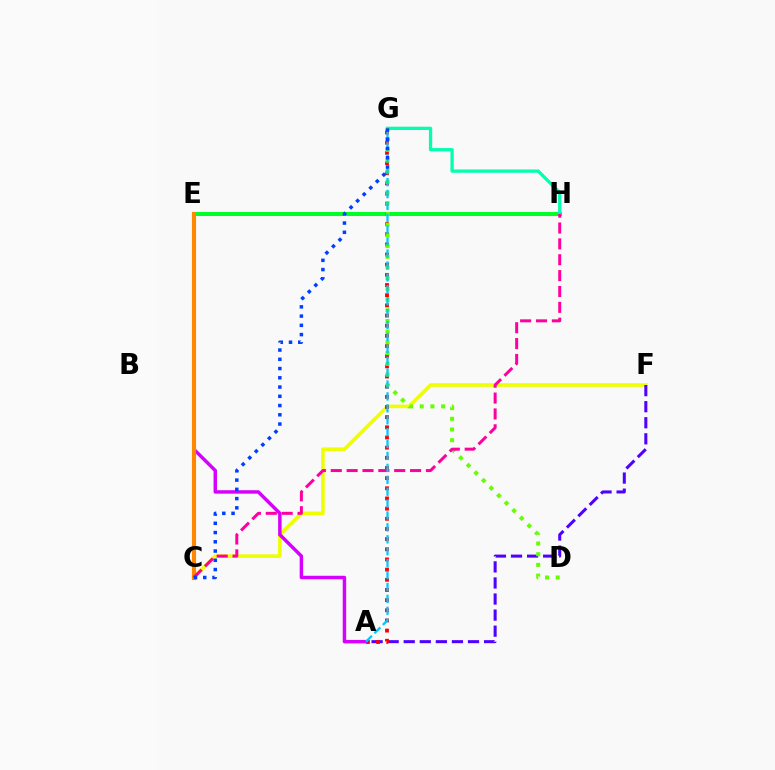{('C', 'F'): [{'color': '#eeff00', 'line_style': 'solid', 'thickness': 2.59}], ('A', 'F'): [{'color': '#4f00ff', 'line_style': 'dashed', 'thickness': 2.18}], ('E', 'H'): [{'color': '#00ff27', 'line_style': 'solid', 'thickness': 2.89}], ('A', 'G'): [{'color': '#ff0000', 'line_style': 'dotted', 'thickness': 2.76}, {'color': '#00c7ff', 'line_style': 'dashed', 'thickness': 1.62}], ('A', 'E'): [{'color': '#d600ff', 'line_style': 'solid', 'thickness': 2.49}], ('C', 'E'): [{'color': '#ff8800', 'line_style': 'solid', 'thickness': 2.96}], ('G', 'H'): [{'color': '#00ffaf', 'line_style': 'solid', 'thickness': 2.35}], ('D', 'G'): [{'color': '#66ff00', 'line_style': 'dotted', 'thickness': 2.91}], ('C', 'H'): [{'color': '#ff00a0', 'line_style': 'dashed', 'thickness': 2.15}], ('C', 'G'): [{'color': '#003fff', 'line_style': 'dotted', 'thickness': 2.51}]}